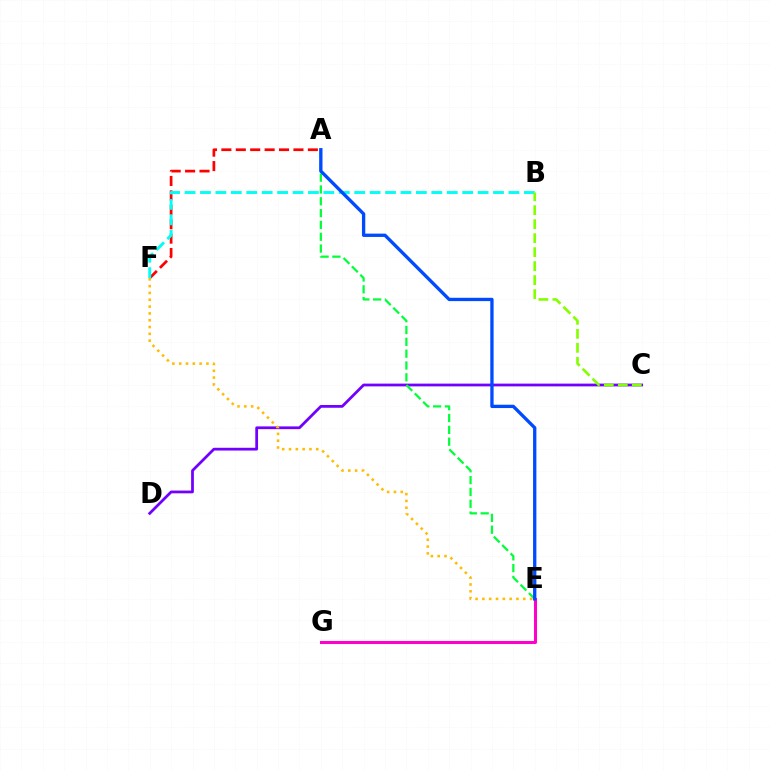{('C', 'D'): [{'color': '#7200ff', 'line_style': 'solid', 'thickness': 1.99}], ('A', 'F'): [{'color': '#ff0000', 'line_style': 'dashed', 'thickness': 1.96}], ('A', 'E'): [{'color': '#00ff39', 'line_style': 'dashed', 'thickness': 1.61}, {'color': '#004bff', 'line_style': 'solid', 'thickness': 2.39}], ('E', 'F'): [{'color': '#ffbd00', 'line_style': 'dotted', 'thickness': 1.85}], ('E', 'G'): [{'color': '#ff00cf', 'line_style': 'solid', 'thickness': 2.17}], ('B', 'F'): [{'color': '#00fff6', 'line_style': 'dashed', 'thickness': 2.1}], ('B', 'C'): [{'color': '#84ff00', 'line_style': 'dashed', 'thickness': 1.9}]}